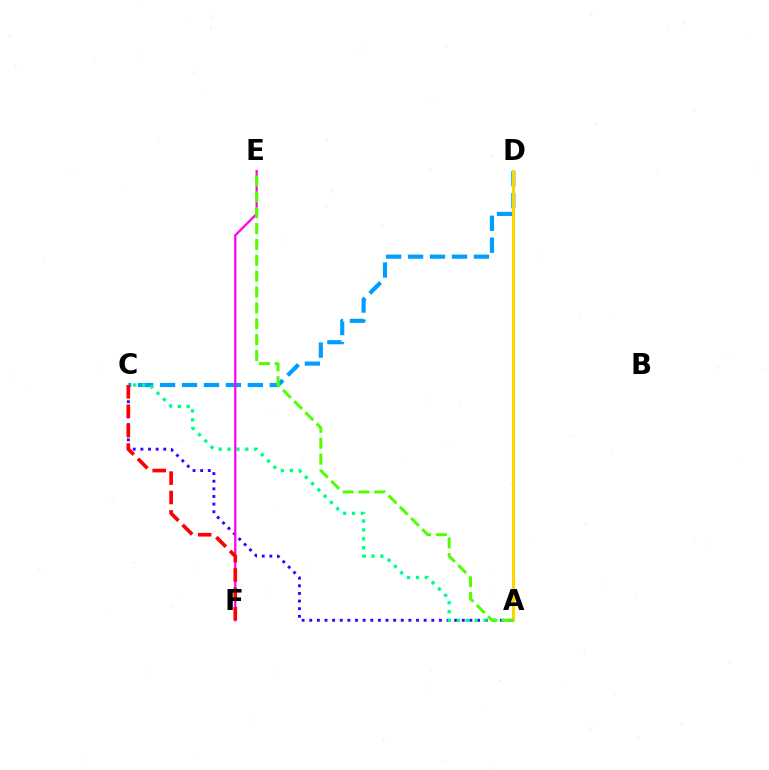{('C', 'D'): [{'color': '#009eff', 'line_style': 'dashed', 'thickness': 2.98}], ('A', 'D'): [{'color': '#ffd500', 'line_style': 'solid', 'thickness': 2.19}], ('A', 'C'): [{'color': '#3700ff', 'line_style': 'dotted', 'thickness': 2.07}, {'color': '#00ff86', 'line_style': 'dotted', 'thickness': 2.42}], ('E', 'F'): [{'color': '#ff00ed', 'line_style': 'solid', 'thickness': 1.63}], ('A', 'E'): [{'color': '#4fff00', 'line_style': 'dashed', 'thickness': 2.15}], ('C', 'F'): [{'color': '#ff0000', 'line_style': 'dashed', 'thickness': 2.64}]}